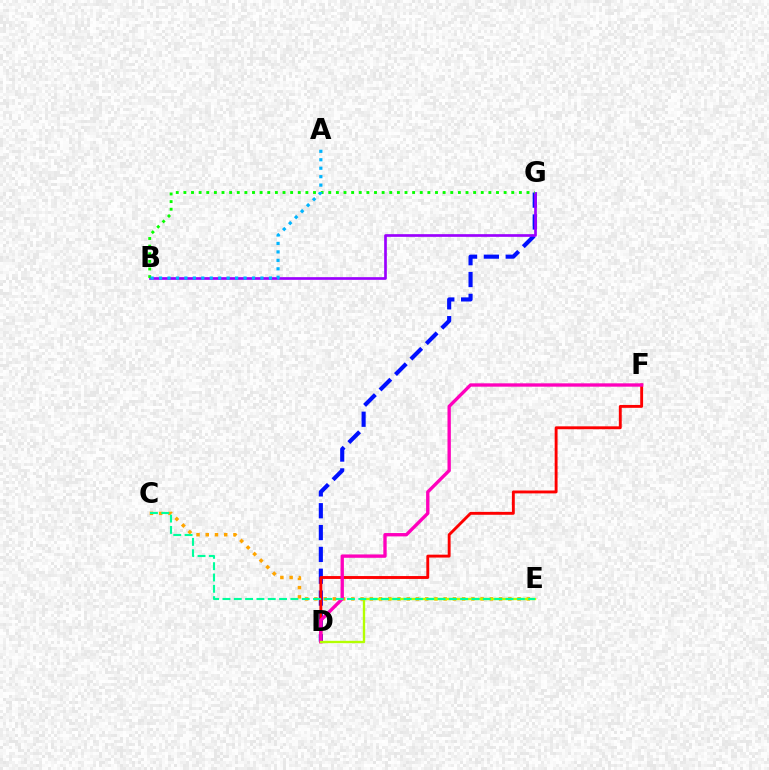{('D', 'G'): [{'color': '#0010ff', 'line_style': 'dashed', 'thickness': 2.97}], ('C', 'E'): [{'color': '#ffa500', 'line_style': 'dotted', 'thickness': 2.51}, {'color': '#00ff9d', 'line_style': 'dashed', 'thickness': 1.54}], ('D', 'F'): [{'color': '#ff0000', 'line_style': 'solid', 'thickness': 2.08}, {'color': '#ff00bd', 'line_style': 'solid', 'thickness': 2.41}], ('D', 'E'): [{'color': '#b3ff00', 'line_style': 'solid', 'thickness': 1.7}], ('B', 'G'): [{'color': '#9b00ff', 'line_style': 'solid', 'thickness': 1.93}, {'color': '#08ff00', 'line_style': 'dotted', 'thickness': 2.07}], ('A', 'B'): [{'color': '#00b5ff', 'line_style': 'dotted', 'thickness': 2.3}]}